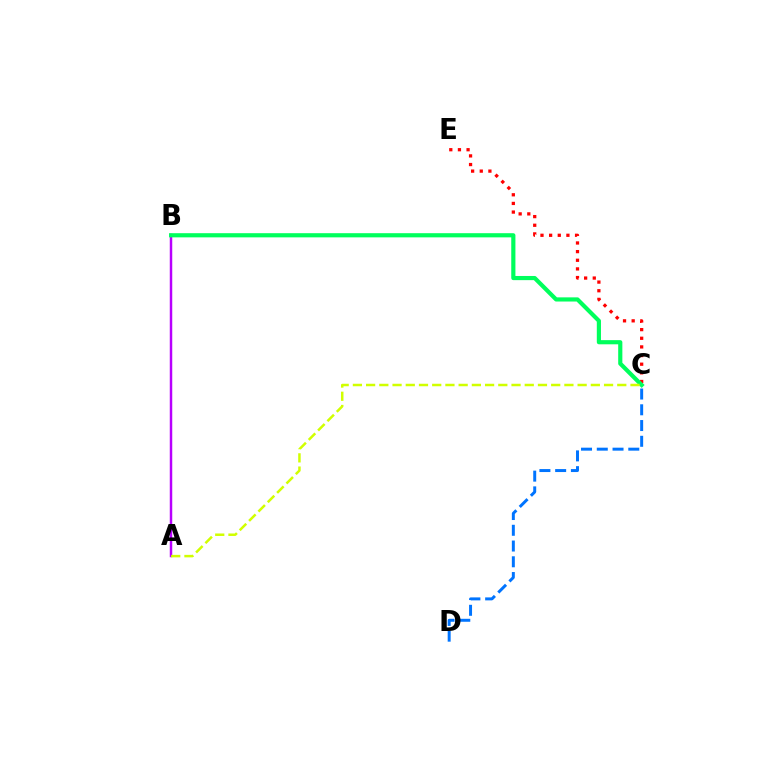{('A', 'B'): [{'color': '#b900ff', 'line_style': 'solid', 'thickness': 1.79}], ('C', 'E'): [{'color': '#ff0000', 'line_style': 'dotted', 'thickness': 2.35}], ('C', 'D'): [{'color': '#0074ff', 'line_style': 'dashed', 'thickness': 2.14}], ('B', 'C'): [{'color': '#00ff5c', 'line_style': 'solid', 'thickness': 3.0}], ('A', 'C'): [{'color': '#d1ff00', 'line_style': 'dashed', 'thickness': 1.8}]}